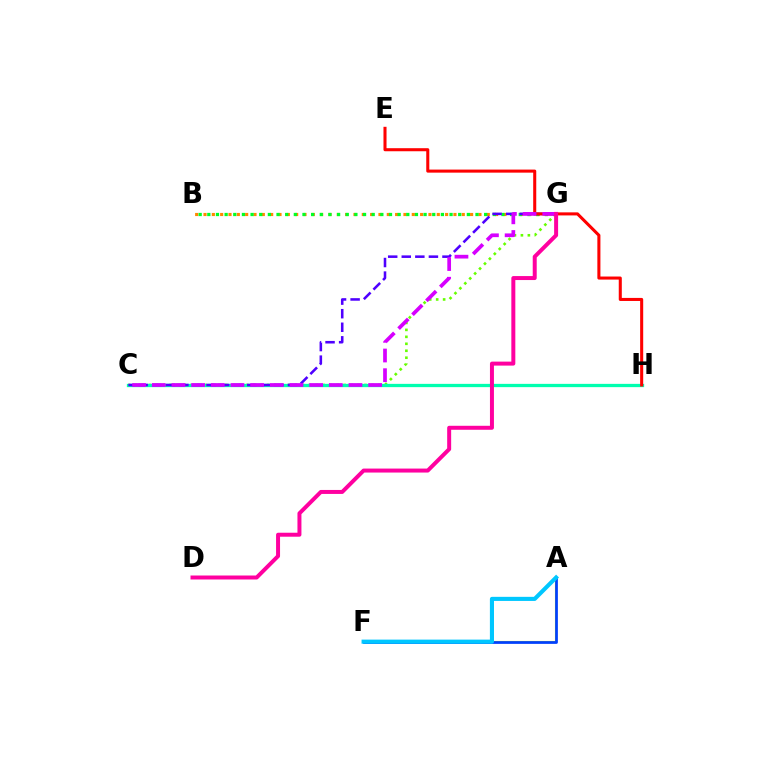{('C', 'G'): [{'color': '#66ff00', 'line_style': 'dotted', 'thickness': 1.89}, {'color': '#4f00ff', 'line_style': 'dashed', 'thickness': 1.84}, {'color': '#d600ff', 'line_style': 'dashed', 'thickness': 2.67}], ('C', 'H'): [{'color': '#00ffaf', 'line_style': 'solid', 'thickness': 2.36}], ('B', 'G'): [{'color': '#ff8800', 'line_style': 'dotted', 'thickness': 2.26}, {'color': '#00ff27', 'line_style': 'dotted', 'thickness': 2.35}], ('A', 'F'): [{'color': '#eeff00', 'line_style': 'solid', 'thickness': 1.55}, {'color': '#003fff', 'line_style': 'solid', 'thickness': 1.98}, {'color': '#00c7ff', 'line_style': 'solid', 'thickness': 2.95}], ('E', 'H'): [{'color': '#ff0000', 'line_style': 'solid', 'thickness': 2.2}], ('D', 'G'): [{'color': '#ff00a0', 'line_style': 'solid', 'thickness': 2.87}]}